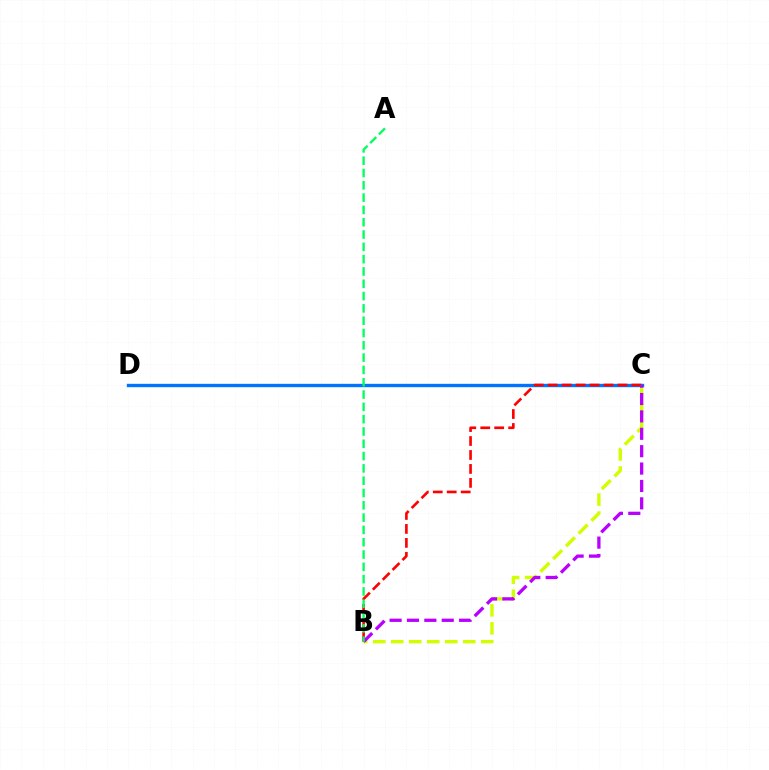{('B', 'C'): [{'color': '#d1ff00', 'line_style': 'dashed', 'thickness': 2.45}, {'color': '#ff0000', 'line_style': 'dashed', 'thickness': 1.9}, {'color': '#b900ff', 'line_style': 'dashed', 'thickness': 2.36}], ('C', 'D'): [{'color': '#0074ff', 'line_style': 'solid', 'thickness': 2.42}], ('A', 'B'): [{'color': '#00ff5c', 'line_style': 'dashed', 'thickness': 1.67}]}